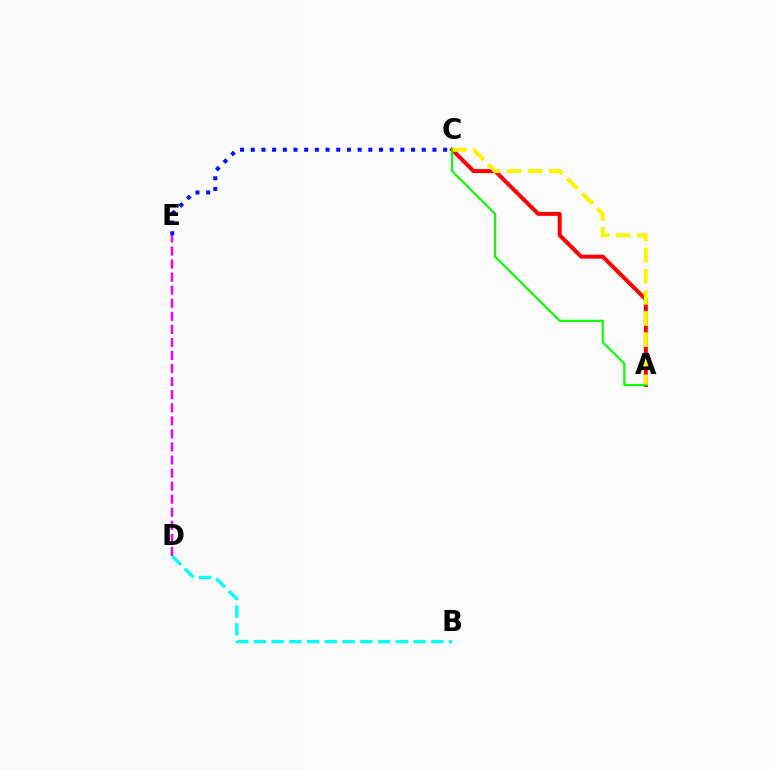{('D', 'E'): [{'color': '#ee00ff', 'line_style': 'dashed', 'thickness': 1.77}], ('C', 'E'): [{'color': '#0010ff', 'line_style': 'dotted', 'thickness': 2.9}], ('A', 'C'): [{'color': '#ff0000', 'line_style': 'solid', 'thickness': 2.85}, {'color': '#fcf500', 'line_style': 'dashed', 'thickness': 2.87}, {'color': '#08ff00', 'line_style': 'solid', 'thickness': 1.54}], ('B', 'D'): [{'color': '#00fff6', 'line_style': 'dashed', 'thickness': 2.41}]}